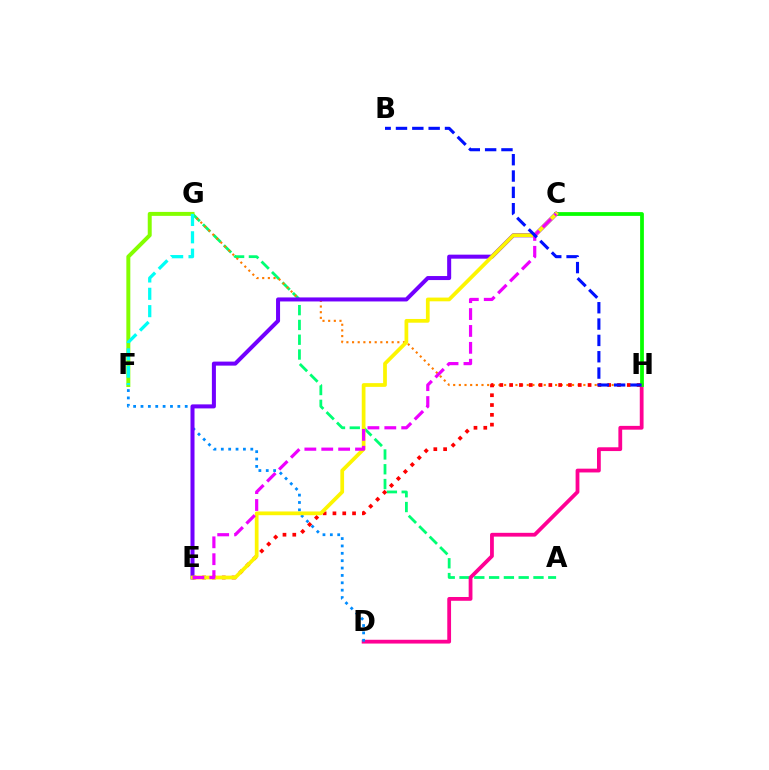{('A', 'G'): [{'color': '#00ff74', 'line_style': 'dashed', 'thickness': 2.01}], ('D', 'H'): [{'color': '#ff0094', 'line_style': 'solid', 'thickness': 2.73}], ('C', 'H'): [{'color': '#08ff00', 'line_style': 'solid', 'thickness': 2.71}], ('G', 'H'): [{'color': '#ff7c00', 'line_style': 'dotted', 'thickness': 1.54}], ('E', 'H'): [{'color': '#ff0000', 'line_style': 'dotted', 'thickness': 2.66}], ('D', 'F'): [{'color': '#008cff', 'line_style': 'dotted', 'thickness': 2.0}], ('C', 'E'): [{'color': '#7200ff', 'line_style': 'solid', 'thickness': 2.9}, {'color': '#fcf500', 'line_style': 'solid', 'thickness': 2.69}, {'color': '#ee00ff', 'line_style': 'dashed', 'thickness': 2.29}], ('F', 'G'): [{'color': '#84ff00', 'line_style': 'solid', 'thickness': 2.85}, {'color': '#00fff6', 'line_style': 'dashed', 'thickness': 2.36}], ('B', 'H'): [{'color': '#0010ff', 'line_style': 'dashed', 'thickness': 2.22}]}